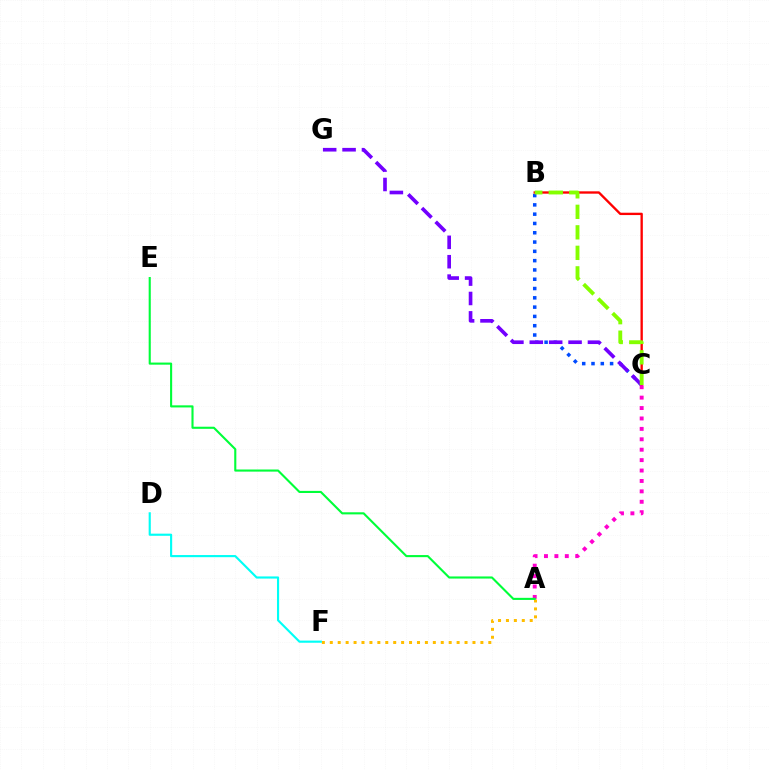{('B', 'C'): [{'color': '#004bff', 'line_style': 'dotted', 'thickness': 2.53}, {'color': '#ff0000', 'line_style': 'solid', 'thickness': 1.69}, {'color': '#84ff00', 'line_style': 'dashed', 'thickness': 2.79}], ('A', 'F'): [{'color': '#ffbd00', 'line_style': 'dotted', 'thickness': 2.15}], ('C', 'G'): [{'color': '#7200ff', 'line_style': 'dashed', 'thickness': 2.63}], ('D', 'F'): [{'color': '#00fff6', 'line_style': 'solid', 'thickness': 1.54}], ('A', 'C'): [{'color': '#ff00cf', 'line_style': 'dotted', 'thickness': 2.83}], ('A', 'E'): [{'color': '#00ff39', 'line_style': 'solid', 'thickness': 1.52}]}